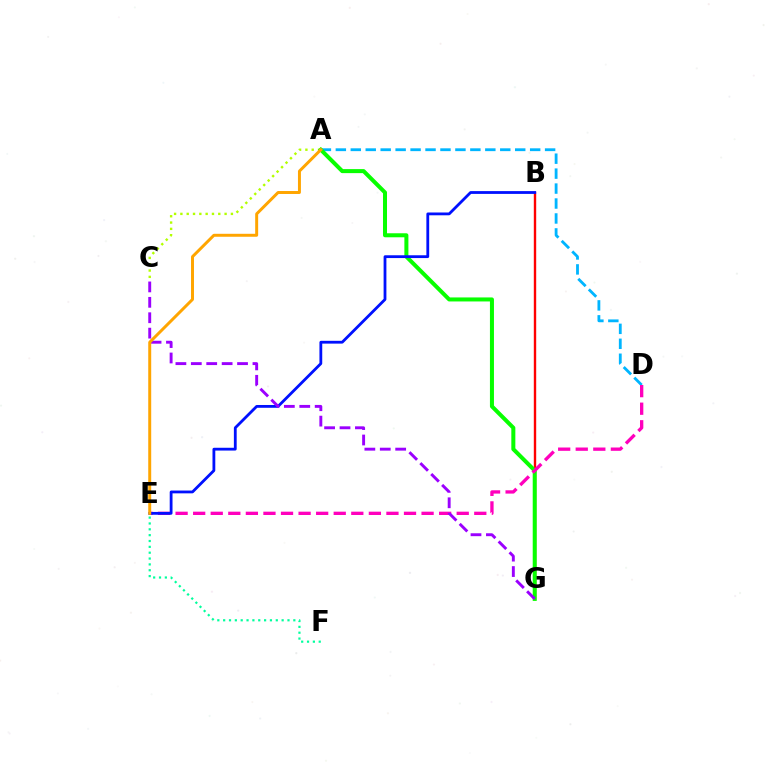{('B', 'G'): [{'color': '#ff0000', 'line_style': 'solid', 'thickness': 1.72}], ('E', 'F'): [{'color': '#00ff9d', 'line_style': 'dotted', 'thickness': 1.59}], ('A', 'D'): [{'color': '#00b5ff', 'line_style': 'dashed', 'thickness': 2.03}], ('A', 'C'): [{'color': '#b3ff00', 'line_style': 'dotted', 'thickness': 1.72}], ('A', 'G'): [{'color': '#08ff00', 'line_style': 'solid', 'thickness': 2.89}], ('D', 'E'): [{'color': '#ff00bd', 'line_style': 'dashed', 'thickness': 2.39}], ('B', 'E'): [{'color': '#0010ff', 'line_style': 'solid', 'thickness': 2.02}], ('C', 'G'): [{'color': '#9b00ff', 'line_style': 'dashed', 'thickness': 2.09}], ('A', 'E'): [{'color': '#ffa500', 'line_style': 'solid', 'thickness': 2.14}]}